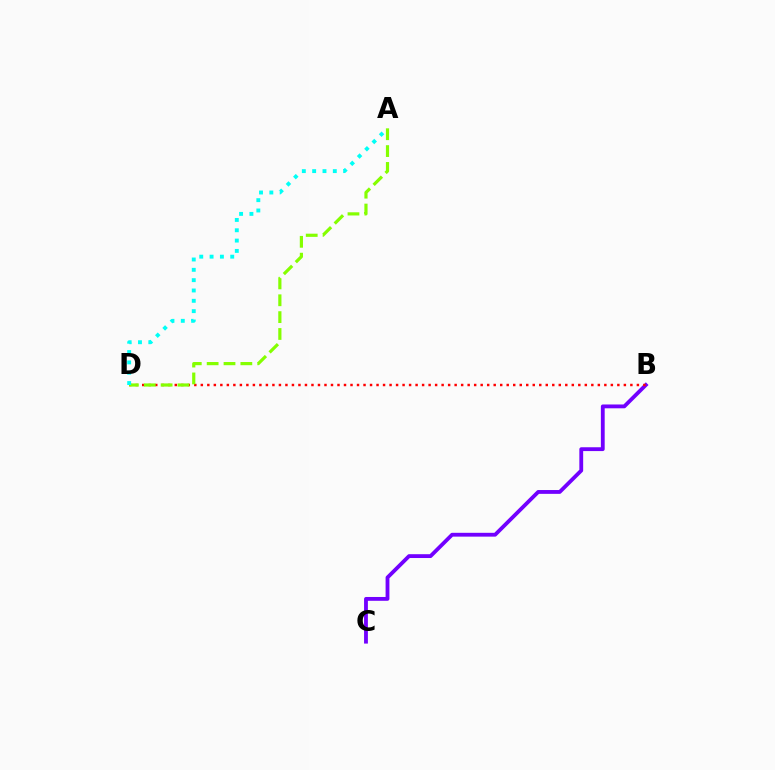{('B', 'C'): [{'color': '#7200ff', 'line_style': 'solid', 'thickness': 2.75}], ('B', 'D'): [{'color': '#ff0000', 'line_style': 'dotted', 'thickness': 1.77}], ('A', 'D'): [{'color': '#84ff00', 'line_style': 'dashed', 'thickness': 2.29}, {'color': '#00fff6', 'line_style': 'dotted', 'thickness': 2.81}]}